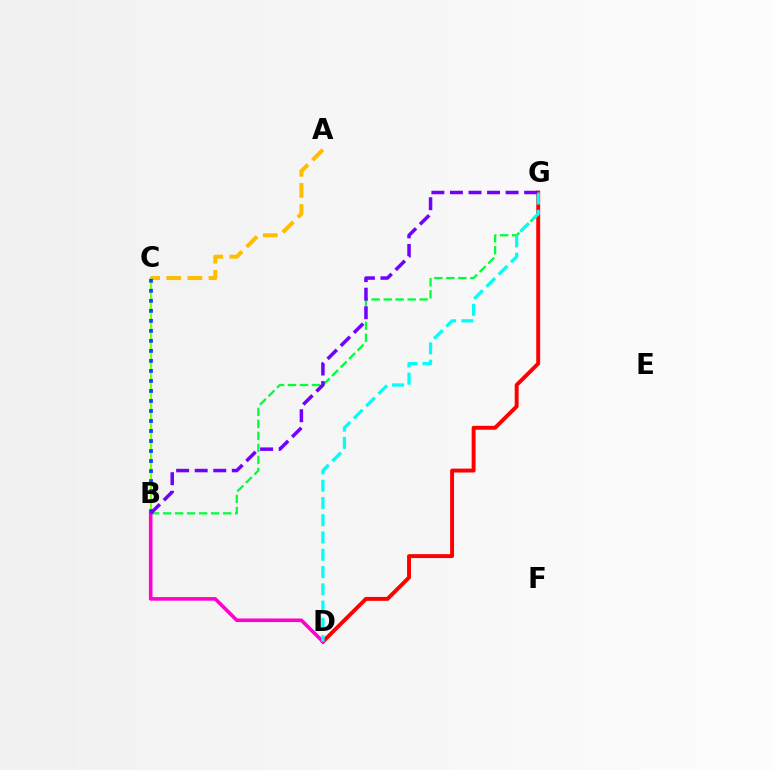{('B', 'G'): [{'color': '#00ff39', 'line_style': 'dashed', 'thickness': 1.63}, {'color': '#7200ff', 'line_style': 'dashed', 'thickness': 2.52}], ('B', 'C'): [{'color': '#84ff00', 'line_style': 'solid', 'thickness': 1.54}, {'color': '#004bff', 'line_style': 'dotted', 'thickness': 2.72}], ('D', 'G'): [{'color': '#ff0000', 'line_style': 'solid', 'thickness': 2.82}, {'color': '#00fff6', 'line_style': 'dashed', 'thickness': 2.35}], ('A', 'C'): [{'color': '#ffbd00', 'line_style': 'dashed', 'thickness': 2.87}], ('B', 'D'): [{'color': '#ff00cf', 'line_style': 'solid', 'thickness': 2.59}]}